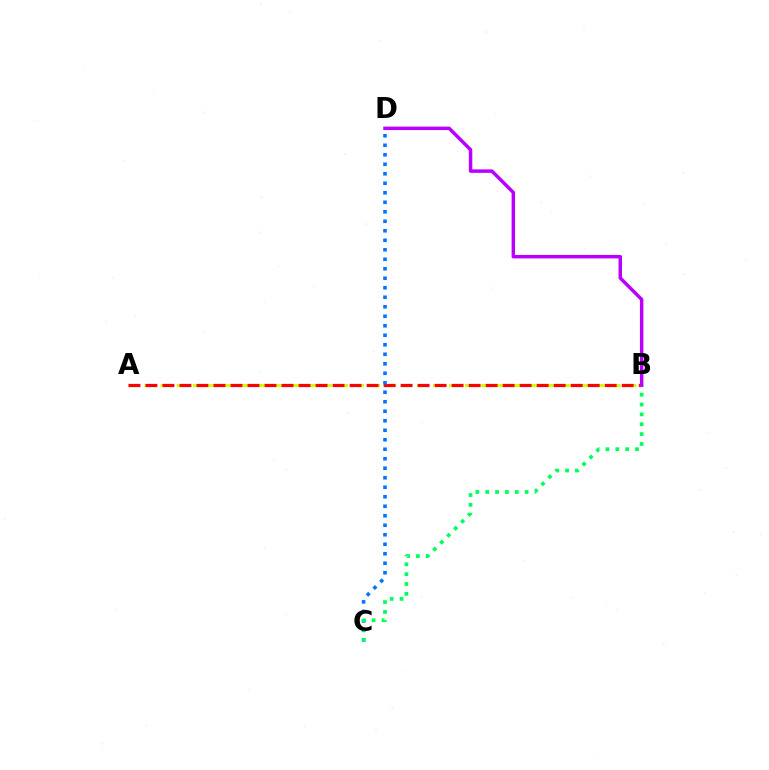{('A', 'B'): [{'color': '#d1ff00', 'line_style': 'dashed', 'thickness': 2.18}, {'color': '#ff0000', 'line_style': 'dashed', 'thickness': 2.31}], ('C', 'D'): [{'color': '#0074ff', 'line_style': 'dotted', 'thickness': 2.58}], ('B', 'C'): [{'color': '#00ff5c', 'line_style': 'dotted', 'thickness': 2.68}], ('B', 'D'): [{'color': '#b900ff', 'line_style': 'solid', 'thickness': 2.5}]}